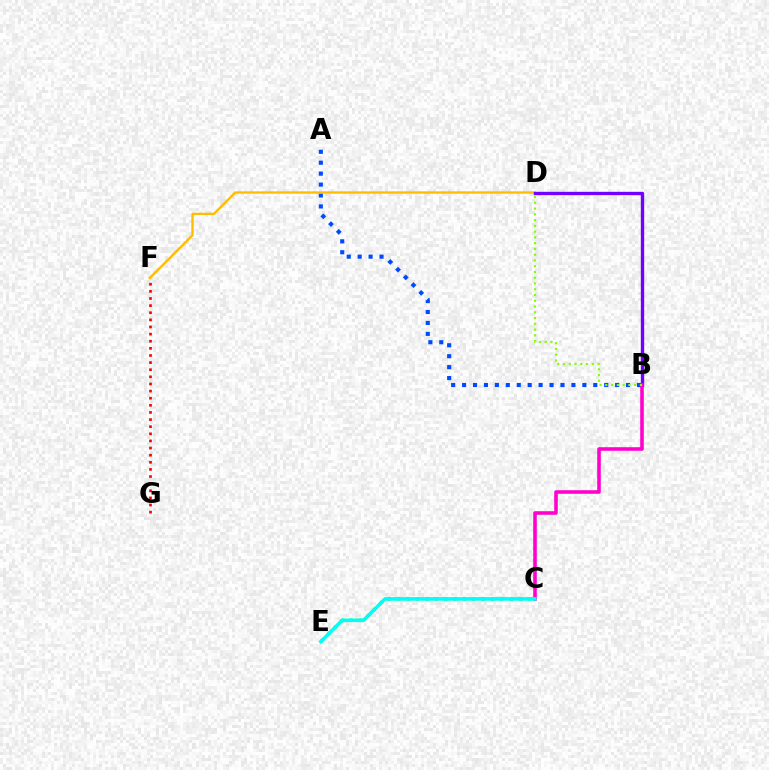{('A', 'B'): [{'color': '#004bff', 'line_style': 'dotted', 'thickness': 2.97}], ('D', 'F'): [{'color': '#ffbd00', 'line_style': 'solid', 'thickness': 1.67}], ('B', 'D'): [{'color': '#7200ff', 'line_style': 'solid', 'thickness': 2.42}, {'color': '#84ff00', 'line_style': 'dotted', 'thickness': 1.57}], ('B', 'C'): [{'color': '#ff00cf', 'line_style': 'solid', 'thickness': 2.57}], ('C', 'E'): [{'color': '#00ff39', 'line_style': 'dotted', 'thickness': 2.55}, {'color': '#00fff6', 'line_style': 'solid', 'thickness': 2.56}], ('F', 'G'): [{'color': '#ff0000', 'line_style': 'dotted', 'thickness': 1.94}]}